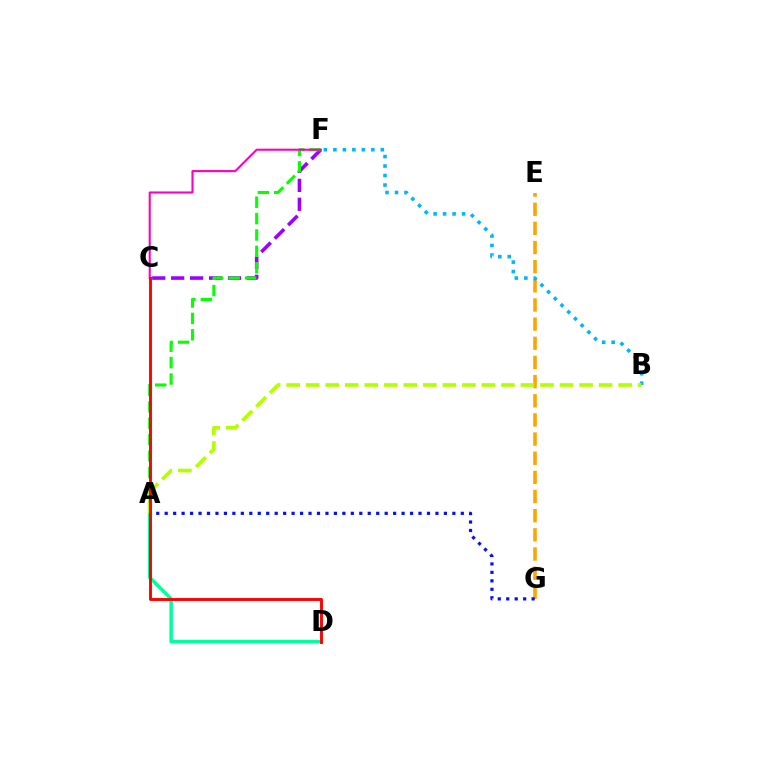{('A', 'D'): [{'color': '#00ff9d', 'line_style': 'solid', 'thickness': 2.51}], ('E', 'G'): [{'color': '#ffa500', 'line_style': 'dashed', 'thickness': 2.6}], ('A', 'G'): [{'color': '#0010ff', 'line_style': 'dotted', 'thickness': 2.3}], ('C', 'F'): [{'color': '#9b00ff', 'line_style': 'dashed', 'thickness': 2.57}, {'color': '#ff00bd', 'line_style': 'solid', 'thickness': 1.51}], ('A', 'F'): [{'color': '#08ff00', 'line_style': 'dashed', 'thickness': 2.23}], ('B', 'F'): [{'color': '#00b5ff', 'line_style': 'dotted', 'thickness': 2.58}], ('A', 'B'): [{'color': '#b3ff00', 'line_style': 'dashed', 'thickness': 2.65}], ('C', 'D'): [{'color': '#ff0000', 'line_style': 'solid', 'thickness': 2.09}]}